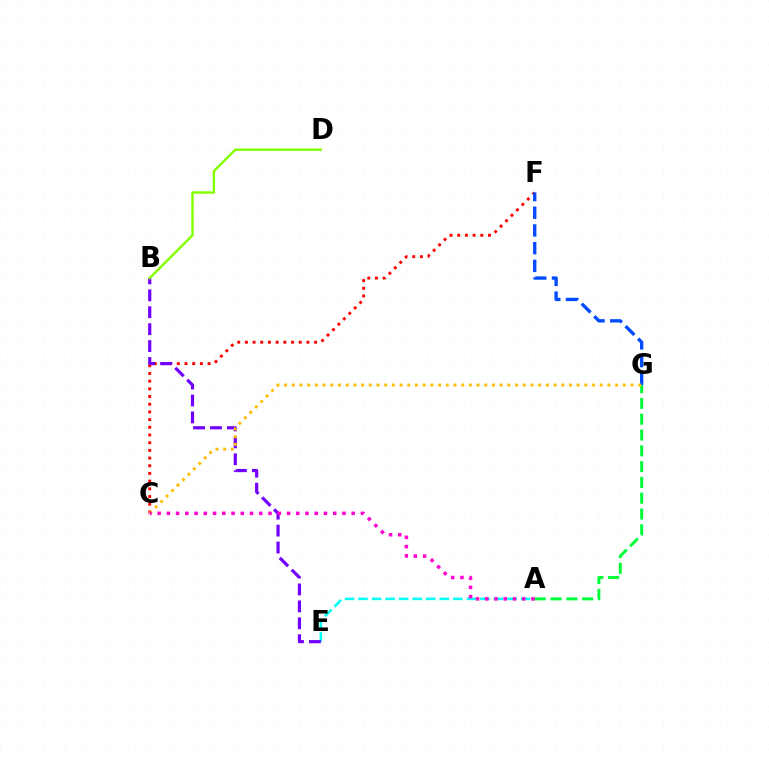{('A', 'E'): [{'color': '#00fff6', 'line_style': 'dashed', 'thickness': 1.84}], ('C', 'F'): [{'color': '#ff0000', 'line_style': 'dotted', 'thickness': 2.09}], ('B', 'E'): [{'color': '#7200ff', 'line_style': 'dashed', 'thickness': 2.3}], ('A', 'G'): [{'color': '#00ff39', 'line_style': 'dashed', 'thickness': 2.15}], ('F', 'G'): [{'color': '#004bff', 'line_style': 'dashed', 'thickness': 2.41}], ('C', 'G'): [{'color': '#ffbd00', 'line_style': 'dotted', 'thickness': 2.09}], ('A', 'C'): [{'color': '#ff00cf', 'line_style': 'dotted', 'thickness': 2.51}], ('B', 'D'): [{'color': '#84ff00', 'line_style': 'solid', 'thickness': 1.75}]}